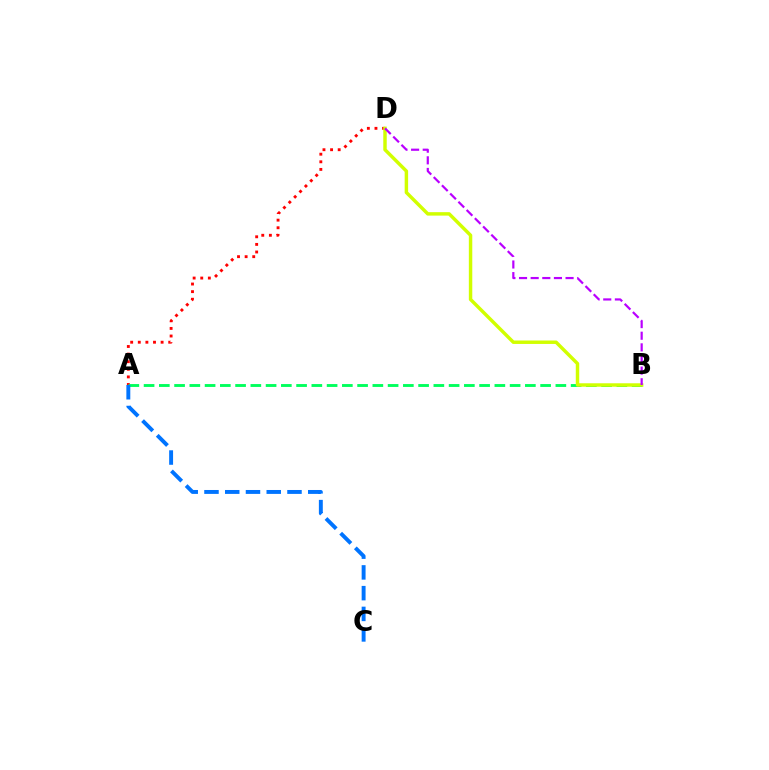{('A', 'D'): [{'color': '#ff0000', 'line_style': 'dotted', 'thickness': 2.07}], ('A', 'B'): [{'color': '#00ff5c', 'line_style': 'dashed', 'thickness': 2.07}], ('A', 'C'): [{'color': '#0074ff', 'line_style': 'dashed', 'thickness': 2.82}], ('B', 'D'): [{'color': '#d1ff00', 'line_style': 'solid', 'thickness': 2.48}, {'color': '#b900ff', 'line_style': 'dashed', 'thickness': 1.58}]}